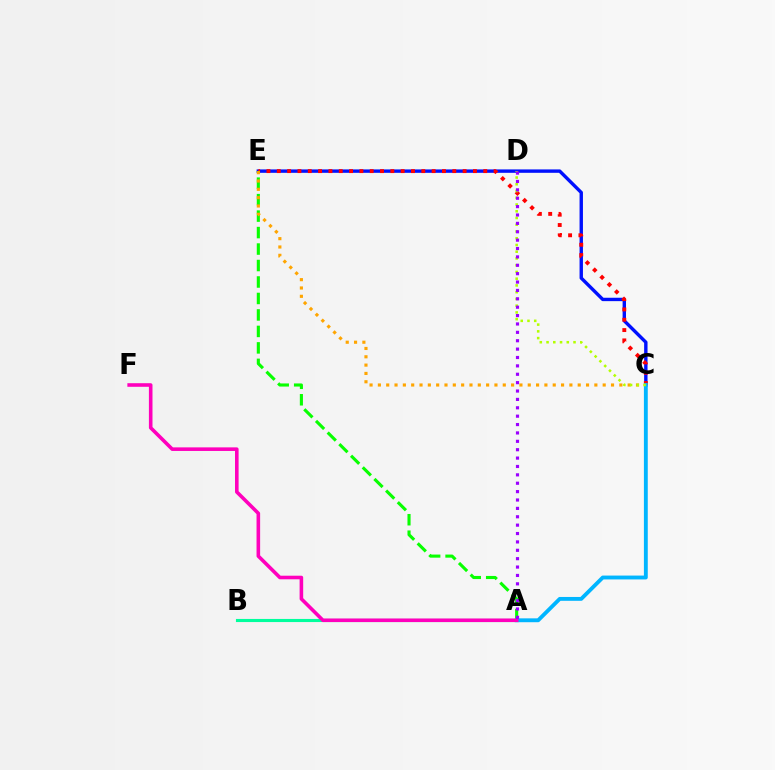{('C', 'E'): [{'color': '#0010ff', 'line_style': 'solid', 'thickness': 2.44}, {'color': '#ff0000', 'line_style': 'dotted', 'thickness': 2.8}, {'color': '#ffa500', 'line_style': 'dotted', 'thickness': 2.26}], ('A', 'B'): [{'color': '#00ff9d', 'line_style': 'solid', 'thickness': 2.24}], ('A', 'E'): [{'color': '#08ff00', 'line_style': 'dashed', 'thickness': 2.24}], ('A', 'C'): [{'color': '#00b5ff', 'line_style': 'solid', 'thickness': 2.78}], ('C', 'D'): [{'color': '#b3ff00', 'line_style': 'dotted', 'thickness': 1.83}], ('A', 'F'): [{'color': '#ff00bd', 'line_style': 'solid', 'thickness': 2.58}], ('A', 'D'): [{'color': '#9b00ff', 'line_style': 'dotted', 'thickness': 2.28}]}